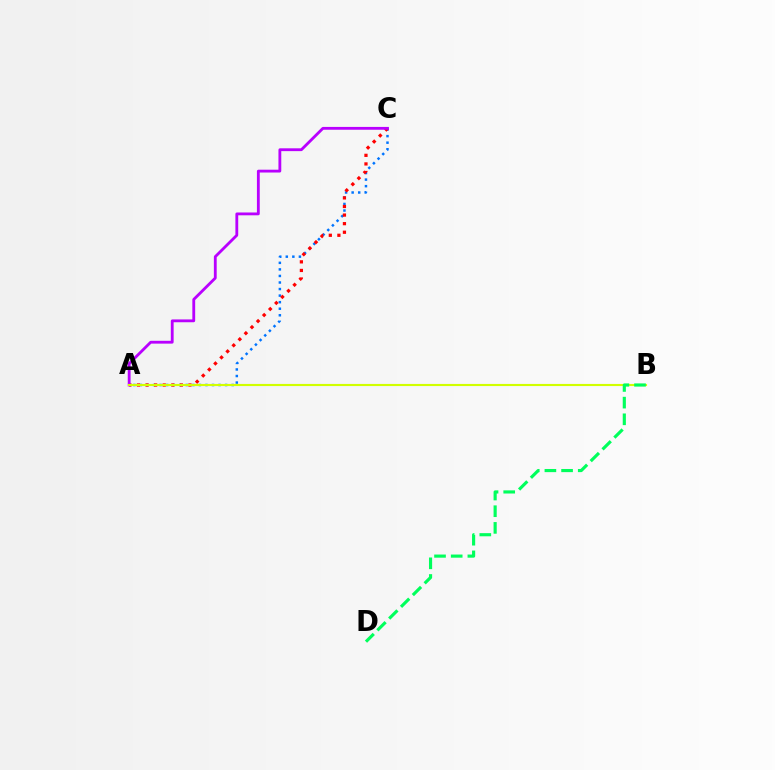{('A', 'C'): [{'color': '#0074ff', 'line_style': 'dotted', 'thickness': 1.78}, {'color': '#ff0000', 'line_style': 'dotted', 'thickness': 2.33}, {'color': '#b900ff', 'line_style': 'solid', 'thickness': 2.03}], ('A', 'B'): [{'color': '#d1ff00', 'line_style': 'solid', 'thickness': 1.54}], ('B', 'D'): [{'color': '#00ff5c', 'line_style': 'dashed', 'thickness': 2.26}]}